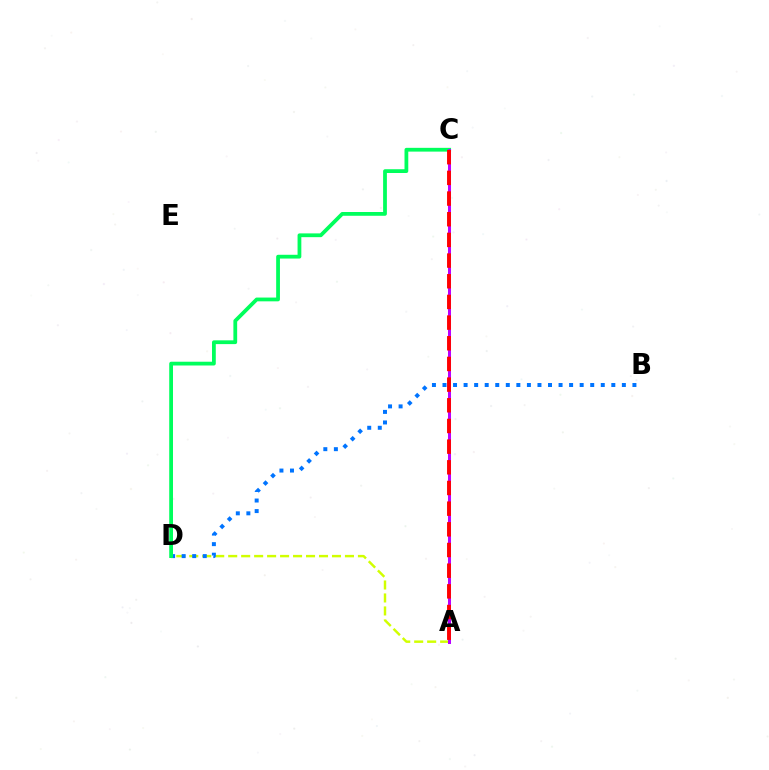{('A', 'D'): [{'color': '#d1ff00', 'line_style': 'dashed', 'thickness': 1.76}], ('B', 'D'): [{'color': '#0074ff', 'line_style': 'dotted', 'thickness': 2.87}], ('C', 'D'): [{'color': '#00ff5c', 'line_style': 'solid', 'thickness': 2.72}], ('A', 'C'): [{'color': '#b900ff', 'line_style': 'solid', 'thickness': 2.17}, {'color': '#ff0000', 'line_style': 'dashed', 'thickness': 2.81}]}